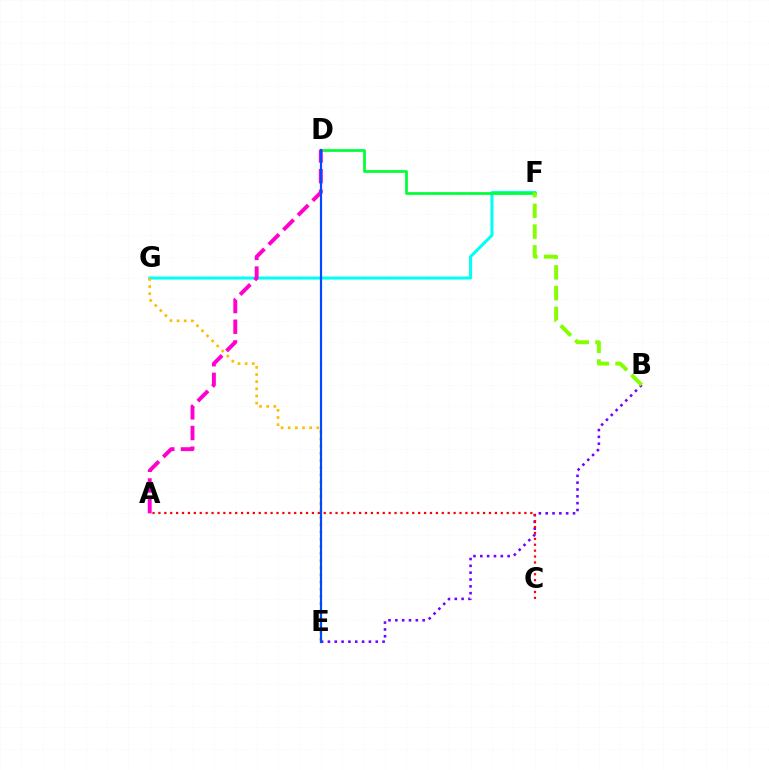{('F', 'G'): [{'color': '#00fff6', 'line_style': 'solid', 'thickness': 2.18}], ('B', 'E'): [{'color': '#7200ff', 'line_style': 'dotted', 'thickness': 1.86}], ('A', 'C'): [{'color': '#ff0000', 'line_style': 'dotted', 'thickness': 1.6}], ('D', 'F'): [{'color': '#00ff39', 'line_style': 'solid', 'thickness': 1.96}], ('A', 'D'): [{'color': '#ff00cf', 'line_style': 'dashed', 'thickness': 2.81}], ('E', 'G'): [{'color': '#ffbd00', 'line_style': 'dotted', 'thickness': 1.94}], ('D', 'E'): [{'color': '#004bff', 'line_style': 'solid', 'thickness': 1.59}], ('B', 'F'): [{'color': '#84ff00', 'line_style': 'dashed', 'thickness': 2.82}]}